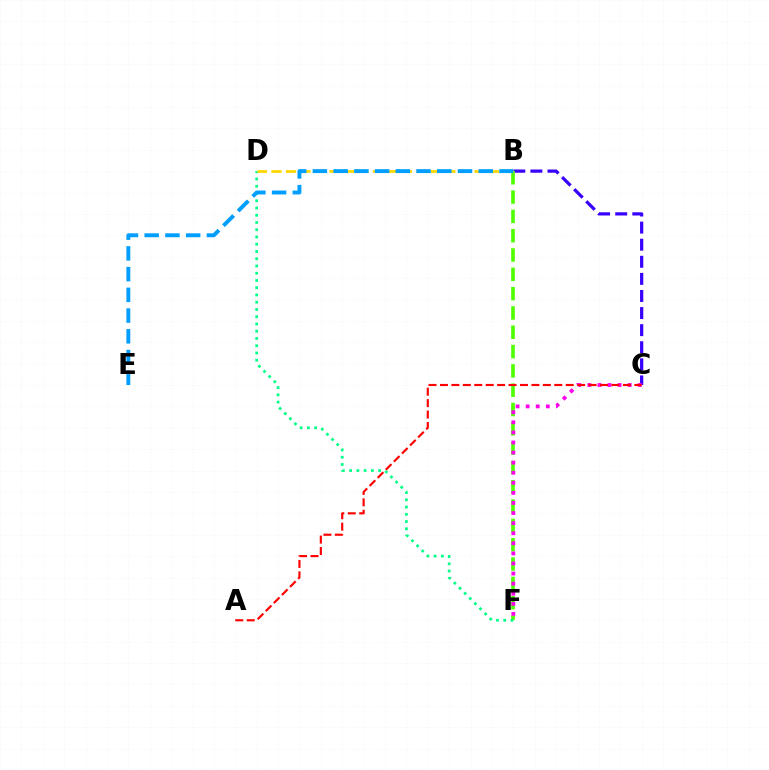{('B', 'C'): [{'color': '#3700ff', 'line_style': 'dashed', 'thickness': 2.32}], ('B', 'F'): [{'color': '#4fff00', 'line_style': 'dashed', 'thickness': 2.62}], ('C', 'F'): [{'color': '#ff00ed', 'line_style': 'dotted', 'thickness': 2.74}], ('D', 'F'): [{'color': '#00ff86', 'line_style': 'dotted', 'thickness': 1.97}], ('B', 'D'): [{'color': '#ffd500', 'line_style': 'dashed', 'thickness': 1.97}], ('A', 'C'): [{'color': '#ff0000', 'line_style': 'dashed', 'thickness': 1.55}], ('B', 'E'): [{'color': '#009eff', 'line_style': 'dashed', 'thickness': 2.82}]}